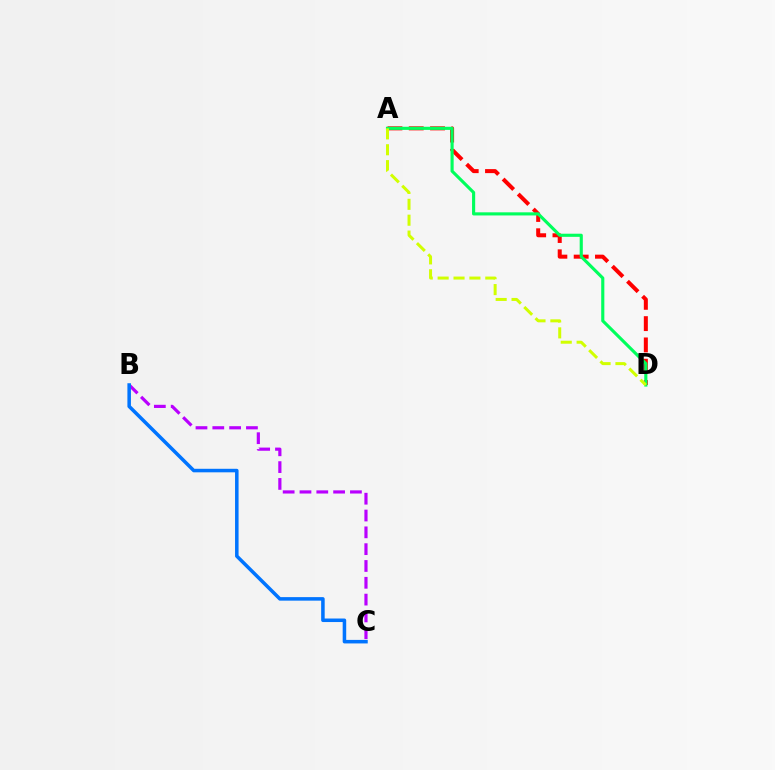{('B', 'C'): [{'color': '#b900ff', 'line_style': 'dashed', 'thickness': 2.28}, {'color': '#0074ff', 'line_style': 'solid', 'thickness': 2.54}], ('A', 'D'): [{'color': '#ff0000', 'line_style': 'dashed', 'thickness': 2.89}, {'color': '#00ff5c', 'line_style': 'solid', 'thickness': 2.25}, {'color': '#d1ff00', 'line_style': 'dashed', 'thickness': 2.16}]}